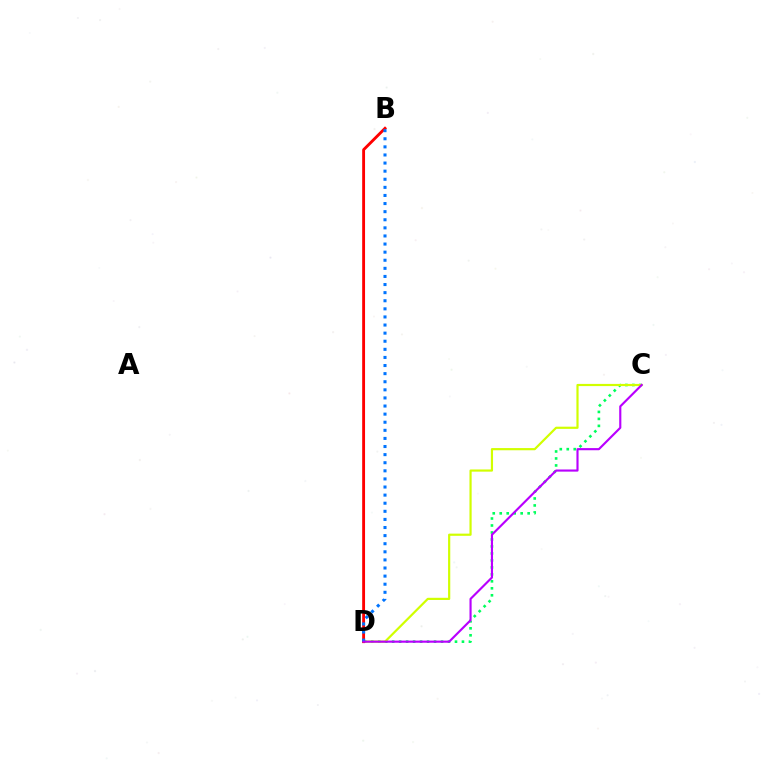{('C', 'D'): [{'color': '#00ff5c', 'line_style': 'dotted', 'thickness': 1.9}, {'color': '#d1ff00', 'line_style': 'solid', 'thickness': 1.58}, {'color': '#b900ff', 'line_style': 'solid', 'thickness': 1.54}], ('B', 'D'): [{'color': '#ff0000', 'line_style': 'solid', 'thickness': 2.06}, {'color': '#0074ff', 'line_style': 'dotted', 'thickness': 2.2}]}